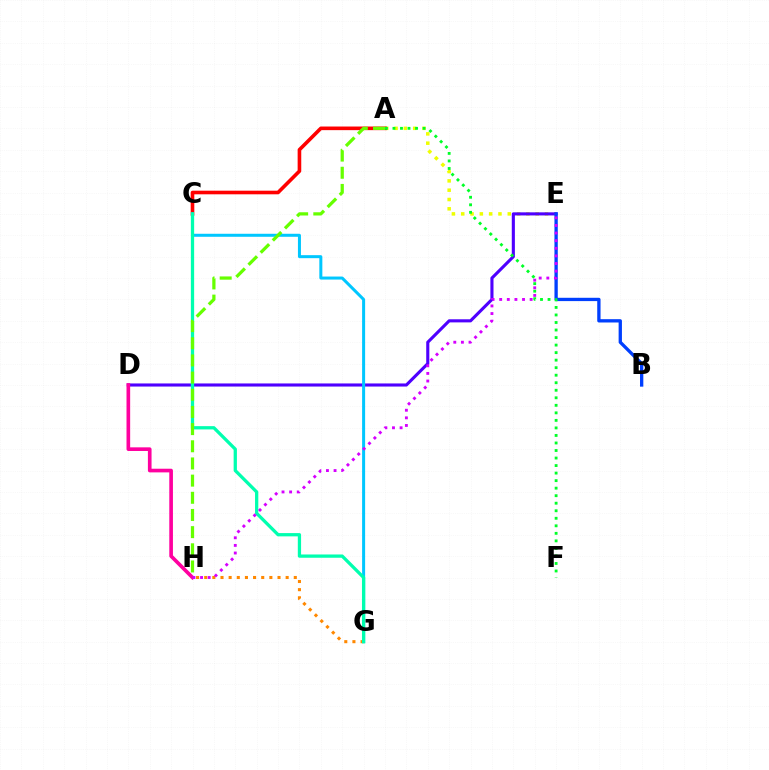{('A', 'E'): [{'color': '#eeff00', 'line_style': 'dotted', 'thickness': 2.53}], ('D', 'E'): [{'color': '#4f00ff', 'line_style': 'solid', 'thickness': 2.24}], ('B', 'E'): [{'color': '#003fff', 'line_style': 'solid', 'thickness': 2.38}], ('G', 'H'): [{'color': '#ff8800', 'line_style': 'dotted', 'thickness': 2.21}], ('A', 'C'): [{'color': '#ff0000', 'line_style': 'solid', 'thickness': 2.61}], ('C', 'G'): [{'color': '#00c7ff', 'line_style': 'solid', 'thickness': 2.17}, {'color': '#00ffaf', 'line_style': 'solid', 'thickness': 2.36}], ('A', 'F'): [{'color': '#00ff27', 'line_style': 'dotted', 'thickness': 2.05}], ('A', 'H'): [{'color': '#66ff00', 'line_style': 'dashed', 'thickness': 2.33}], ('D', 'H'): [{'color': '#ff00a0', 'line_style': 'solid', 'thickness': 2.63}], ('E', 'H'): [{'color': '#d600ff', 'line_style': 'dotted', 'thickness': 2.07}]}